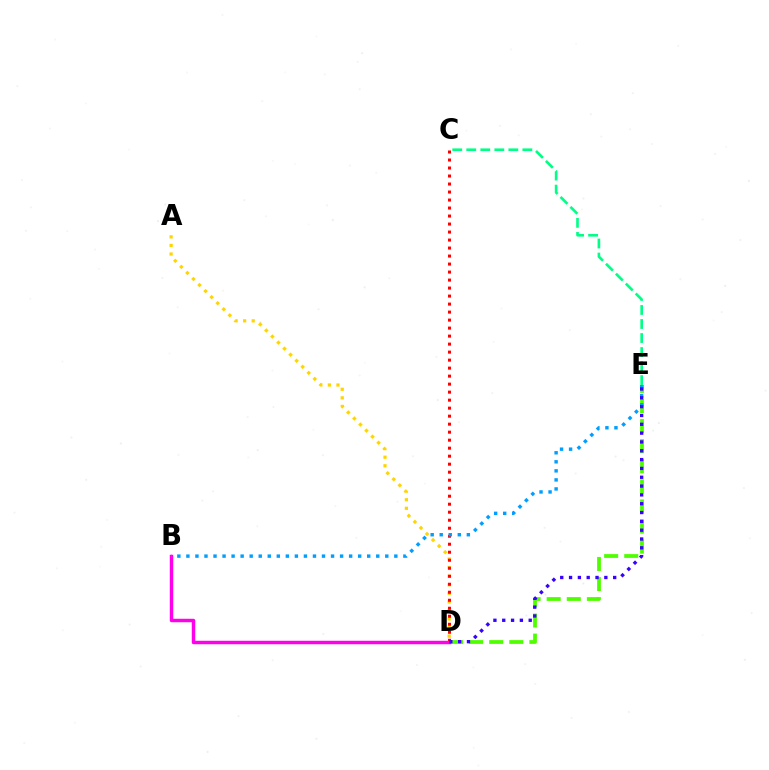{('A', 'D'): [{'color': '#ffd500', 'line_style': 'dotted', 'thickness': 2.33}], ('D', 'E'): [{'color': '#4fff00', 'line_style': 'dashed', 'thickness': 2.73}, {'color': '#3700ff', 'line_style': 'dotted', 'thickness': 2.4}], ('C', 'E'): [{'color': '#00ff86', 'line_style': 'dashed', 'thickness': 1.91}], ('C', 'D'): [{'color': '#ff0000', 'line_style': 'dotted', 'thickness': 2.17}], ('B', 'D'): [{'color': '#ff00ed', 'line_style': 'solid', 'thickness': 2.49}], ('B', 'E'): [{'color': '#009eff', 'line_style': 'dotted', 'thickness': 2.46}]}